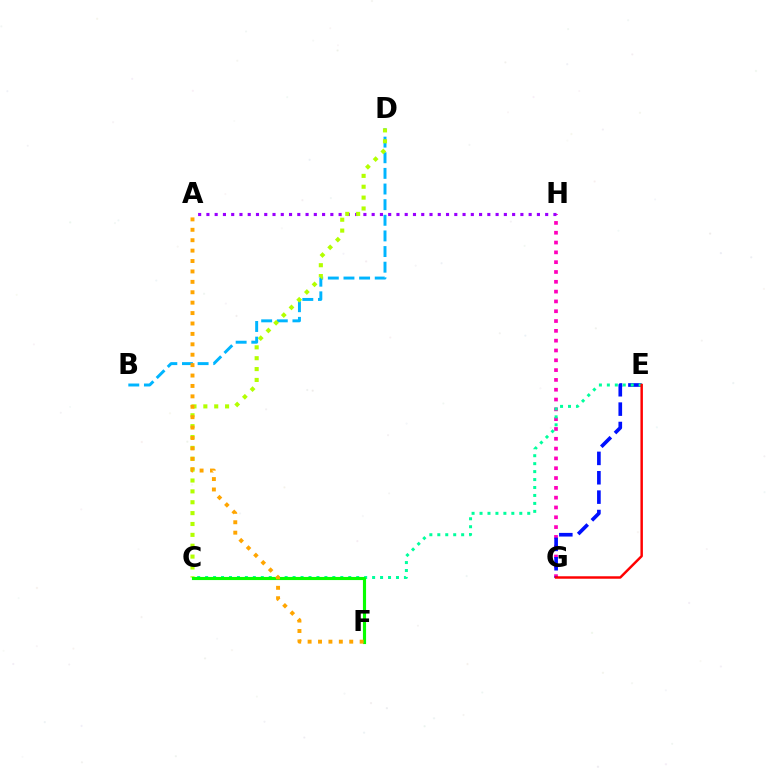{('G', 'H'): [{'color': '#ff00bd', 'line_style': 'dotted', 'thickness': 2.67}], ('E', 'G'): [{'color': '#0010ff', 'line_style': 'dashed', 'thickness': 2.63}, {'color': '#ff0000', 'line_style': 'solid', 'thickness': 1.77}], ('C', 'E'): [{'color': '#00ff9d', 'line_style': 'dotted', 'thickness': 2.16}], ('A', 'H'): [{'color': '#9b00ff', 'line_style': 'dotted', 'thickness': 2.24}], ('B', 'D'): [{'color': '#00b5ff', 'line_style': 'dashed', 'thickness': 2.12}], ('C', 'D'): [{'color': '#b3ff00', 'line_style': 'dotted', 'thickness': 2.95}], ('C', 'F'): [{'color': '#08ff00', 'line_style': 'solid', 'thickness': 2.26}], ('A', 'F'): [{'color': '#ffa500', 'line_style': 'dotted', 'thickness': 2.83}]}